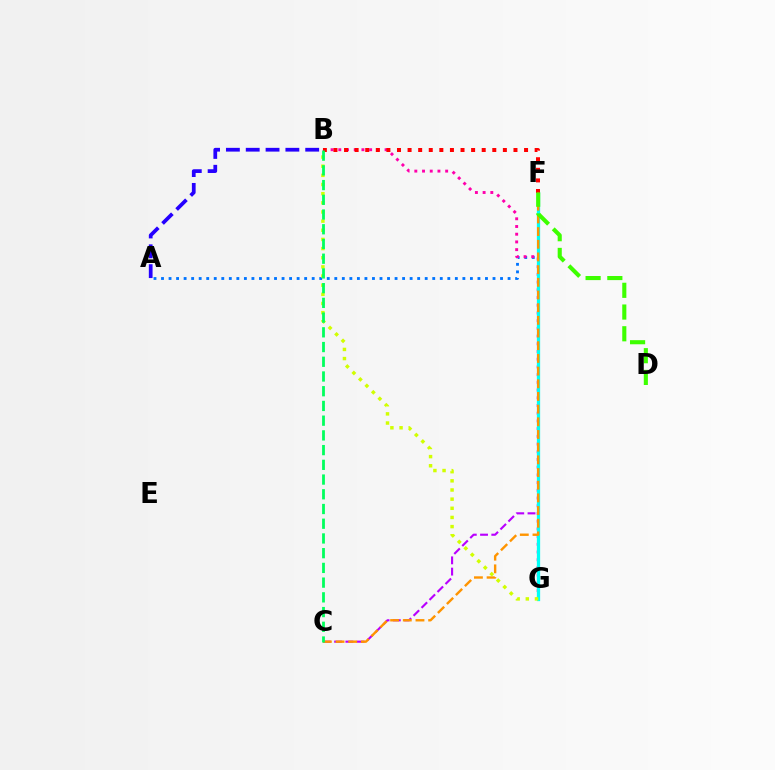{('A', 'F'): [{'color': '#0074ff', 'line_style': 'dotted', 'thickness': 2.05}], ('C', 'F'): [{'color': '#b900ff', 'line_style': 'dashed', 'thickness': 1.53}, {'color': '#ff9400', 'line_style': 'dashed', 'thickness': 1.72}], ('B', 'G'): [{'color': '#ff00ac', 'line_style': 'dotted', 'thickness': 2.1}, {'color': '#d1ff00', 'line_style': 'dotted', 'thickness': 2.49}], ('F', 'G'): [{'color': '#00fff6', 'line_style': 'solid', 'thickness': 2.35}], ('B', 'F'): [{'color': '#ff0000', 'line_style': 'dotted', 'thickness': 2.88}], ('A', 'B'): [{'color': '#2500ff', 'line_style': 'dashed', 'thickness': 2.69}], ('D', 'F'): [{'color': '#3dff00', 'line_style': 'dashed', 'thickness': 2.95}], ('B', 'C'): [{'color': '#00ff5c', 'line_style': 'dashed', 'thickness': 2.0}]}